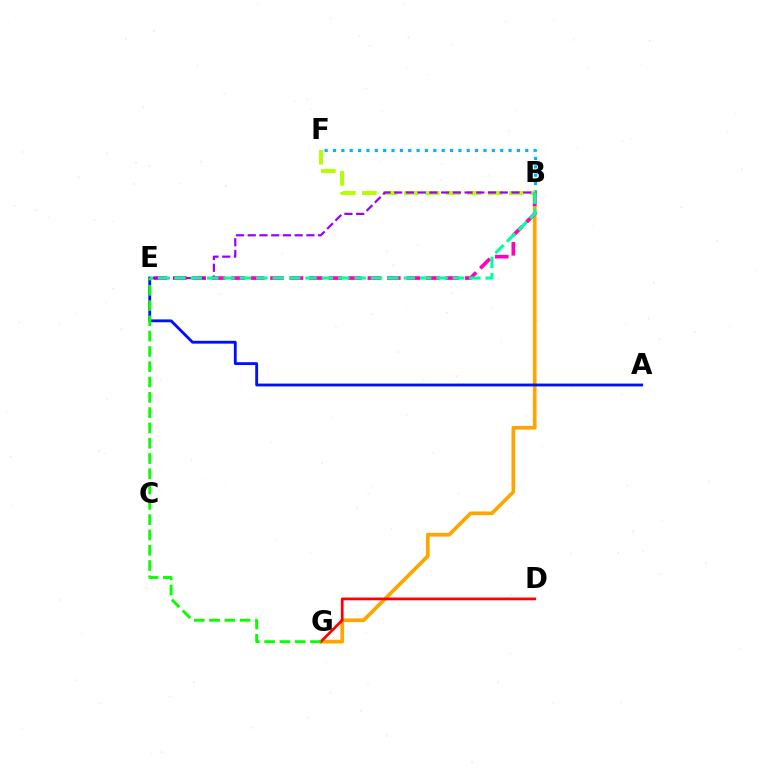{('B', 'G'): [{'color': '#ffa500', 'line_style': 'solid', 'thickness': 2.66}], ('B', 'F'): [{'color': '#00b5ff', 'line_style': 'dotted', 'thickness': 2.27}, {'color': '#b3ff00', 'line_style': 'dashed', 'thickness': 2.85}], ('A', 'E'): [{'color': '#0010ff', 'line_style': 'solid', 'thickness': 2.05}], ('B', 'E'): [{'color': '#ff00bd', 'line_style': 'dashed', 'thickness': 2.64}, {'color': '#9b00ff', 'line_style': 'dashed', 'thickness': 1.59}, {'color': '#00ff9d', 'line_style': 'dashed', 'thickness': 2.23}], ('D', 'G'): [{'color': '#ff0000', 'line_style': 'solid', 'thickness': 1.96}], ('E', 'G'): [{'color': '#08ff00', 'line_style': 'dashed', 'thickness': 2.08}]}